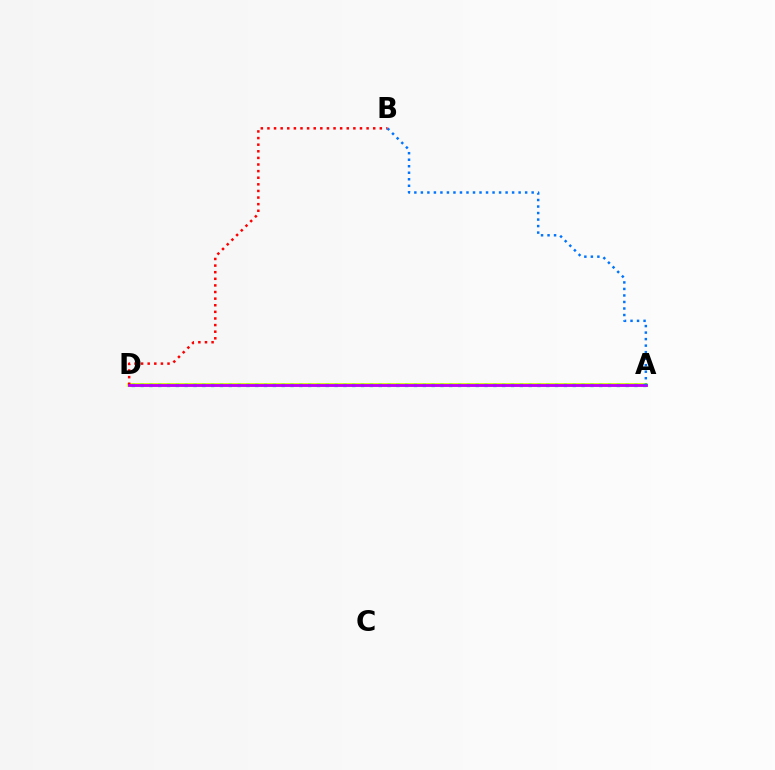{('A', 'D'): [{'color': '#d1ff00', 'line_style': 'solid', 'thickness': 2.73}, {'color': '#00ff5c', 'line_style': 'dotted', 'thickness': 2.4}, {'color': '#b900ff', 'line_style': 'solid', 'thickness': 2.03}], ('B', 'D'): [{'color': '#ff0000', 'line_style': 'dotted', 'thickness': 1.8}], ('A', 'B'): [{'color': '#0074ff', 'line_style': 'dotted', 'thickness': 1.77}]}